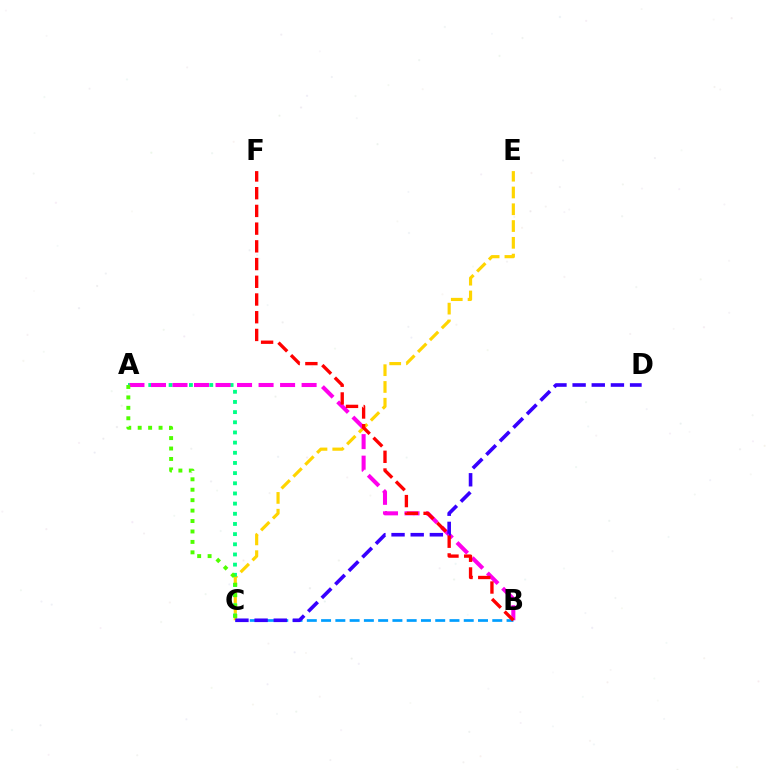{('C', 'E'): [{'color': '#ffd500', 'line_style': 'dashed', 'thickness': 2.28}], ('A', 'C'): [{'color': '#00ff86', 'line_style': 'dotted', 'thickness': 2.76}, {'color': '#4fff00', 'line_style': 'dotted', 'thickness': 2.83}], ('A', 'B'): [{'color': '#ff00ed', 'line_style': 'dashed', 'thickness': 2.92}], ('B', 'C'): [{'color': '#009eff', 'line_style': 'dashed', 'thickness': 1.94}], ('C', 'D'): [{'color': '#3700ff', 'line_style': 'dashed', 'thickness': 2.6}], ('B', 'F'): [{'color': '#ff0000', 'line_style': 'dashed', 'thickness': 2.41}]}